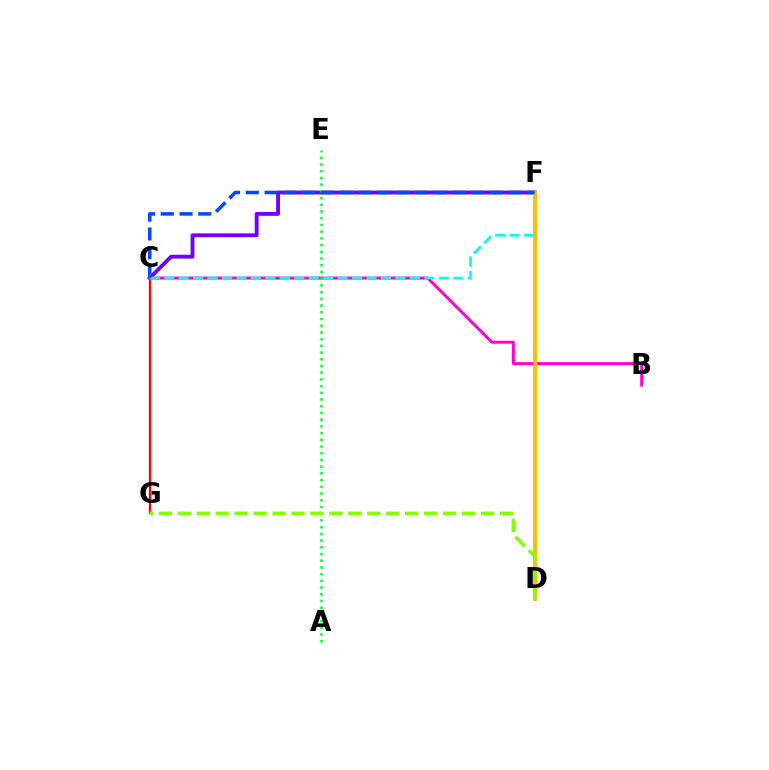{('C', 'F'): [{'color': '#7200ff', 'line_style': 'solid', 'thickness': 2.78}, {'color': '#00fff6', 'line_style': 'dashed', 'thickness': 1.96}, {'color': '#004bff', 'line_style': 'dashed', 'thickness': 2.55}], ('C', 'G'): [{'color': '#ff0000', 'line_style': 'solid', 'thickness': 1.67}], ('B', 'C'): [{'color': '#ff00cf', 'line_style': 'solid', 'thickness': 2.12}], ('D', 'F'): [{'color': '#ffbd00', 'line_style': 'solid', 'thickness': 2.78}], ('A', 'E'): [{'color': '#00ff39', 'line_style': 'dotted', 'thickness': 1.82}], ('D', 'G'): [{'color': '#84ff00', 'line_style': 'dashed', 'thickness': 2.57}]}